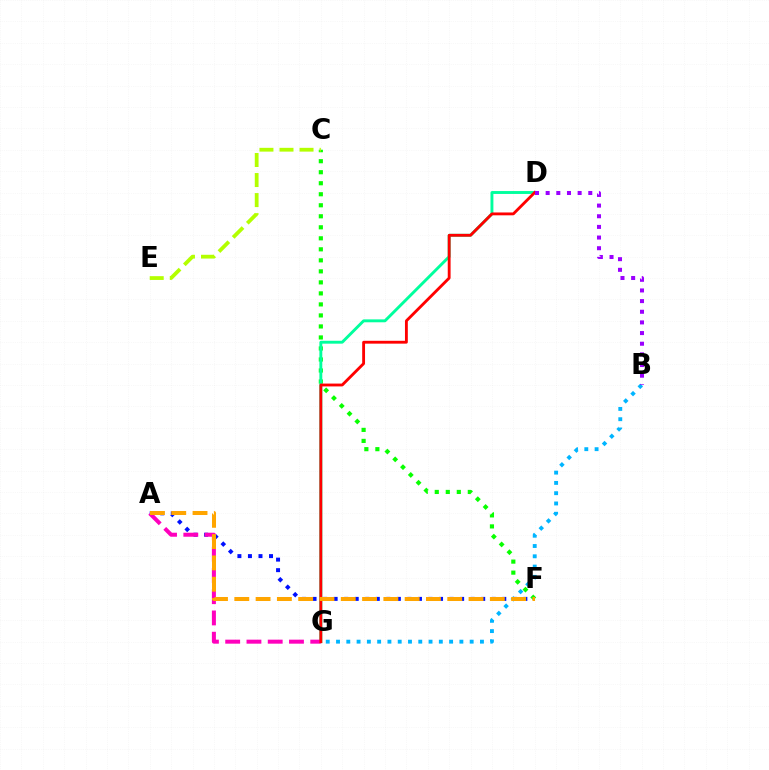{('C', 'F'): [{'color': '#08ff00', 'line_style': 'dotted', 'thickness': 2.99}], ('D', 'G'): [{'color': '#00ff9d', 'line_style': 'solid', 'thickness': 2.09}, {'color': '#ff0000', 'line_style': 'solid', 'thickness': 2.05}], ('A', 'F'): [{'color': '#0010ff', 'line_style': 'dotted', 'thickness': 2.86}, {'color': '#ffa500', 'line_style': 'dashed', 'thickness': 2.89}], ('B', 'G'): [{'color': '#00b5ff', 'line_style': 'dotted', 'thickness': 2.79}], ('A', 'G'): [{'color': '#ff00bd', 'line_style': 'dashed', 'thickness': 2.89}], ('B', 'D'): [{'color': '#9b00ff', 'line_style': 'dotted', 'thickness': 2.89}], ('C', 'E'): [{'color': '#b3ff00', 'line_style': 'dashed', 'thickness': 2.72}]}